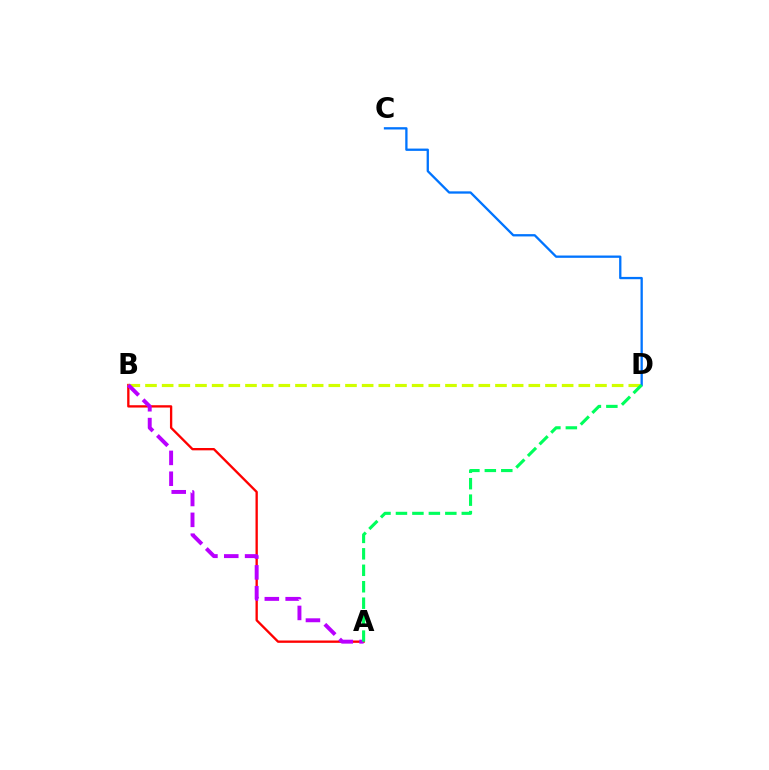{('C', 'D'): [{'color': '#0074ff', 'line_style': 'solid', 'thickness': 1.66}], ('A', 'B'): [{'color': '#ff0000', 'line_style': 'solid', 'thickness': 1.68}, {'color': '#b900ff', 'line_style': 'dashed', 'thickness': 2.83}], ('B', 'D'): [{'color': '#d1ff00', 'line_style': 'dashed', 'thickness': 2.26}], ('A', 'D'): [{'color': '#00ff5c', 'line_style': 'dashed', 'thickness': 2.24}]}